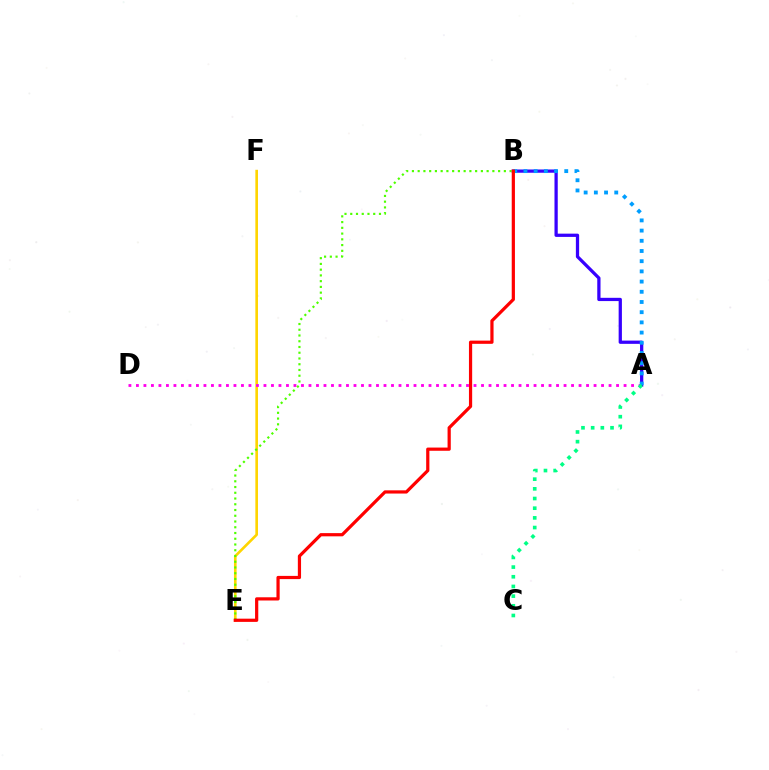{('E', 'F'): [{'color': '#ffd500', 'line_style': 'solid', 'thickness': 1.9}], ('A', 'D'): [{'color': '#ff00ed', 'line_style': 'dotted', 'thickness': 2.04}], ('A', 'B'): [{'color': '#3700ff', 'line_style': 'solid', 'thickness': 2.35}, {'color': '#009eff', 'line_style': 'dotted', 'thickness': 2.77}], ('B', 'E'): [{'color': '#4fff00', 'line_style': 'dotted', 'thickness': 1.56}, {'color': '#ff0000', 'line_style': 'solid', 'thickness': 2.31}], ('A', 'C'): [{'color': '#00ff86', 'line_style': 'dotted', 'thickness': 2.63}]}